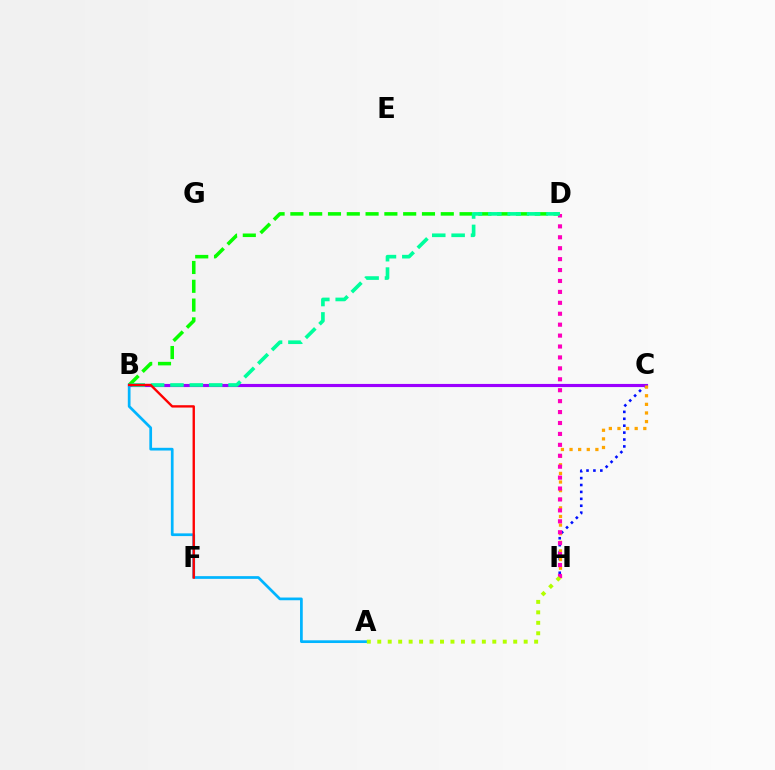{('B', 'D'): [{'color': '#08ff00', 'line_style': 'dashed', 'thickness': 2.55}, {'color': '#00ff9d', 'line_style': 'dashed', 'thickness': 2.63}], ('C', 'H'): [{'color': '#0010ff', 'line_style': 'dotted', 'thickness': 1.88}, {'color': '#ffa500', 'line_style': 'dotted', 'thickness': 2.34}], ('B', 'C'): [{'color': '#9b00ff', 'line_style': 'solid', 'thickness': 2.26}], ('D', 'H'): [{'color': '#ff00bd', 'line_style': 'dotted', 'thickness': 2.97}], ('A', 'B'): [{'color': '#00b5ff', 'line_style': 'solid', 'thickness': 1.96}], ('B', 'F'): [{'color': '#ff0000', 'line_style': 'solid', 'thickness': 1.7}], ('A', 'H'): [{'color': '#b3ff00', 'line_style': 'dotted', 'thickness': 2.84}]}